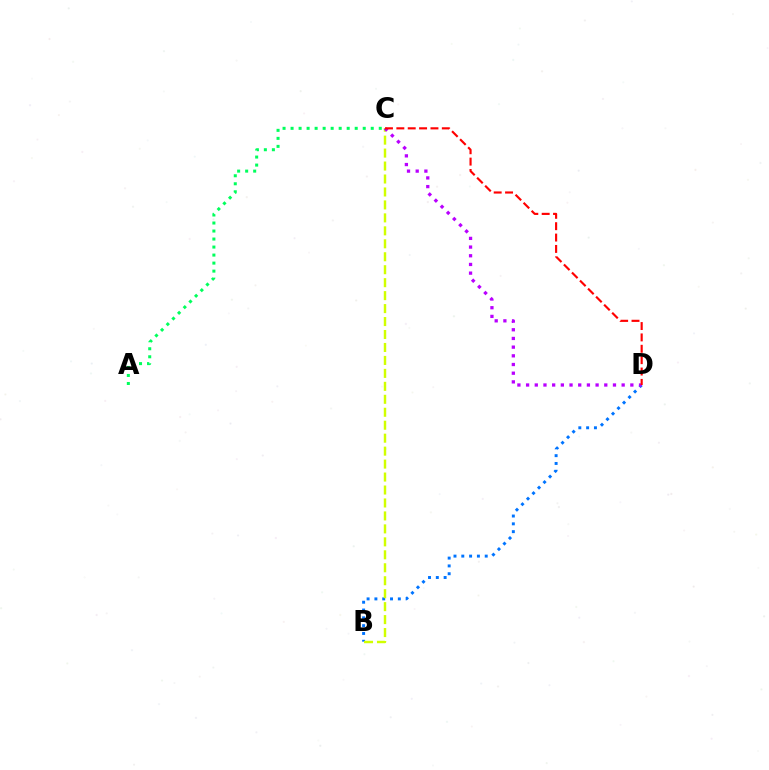{('B', 'D'): [{'color': '#0074ff', 'line_style': 'dotted', 'thickness': 2.12}], ('B', 'C'): [{'color': '#d1ff00', 'line_style': 'dashed', 'thickness': 1.76}], ('C', 'D'): [{'color': '#b900ff', 'line_style': 'dotted', 'thickness': 2.36}, {'color': '#ff0000', 'line_style': 'dashed', 'thickness': 1.54}], ('A', 'C'): [{'color': '#00ff5c', 'line_style': 'dotted', 'thickness': 2.18}]}